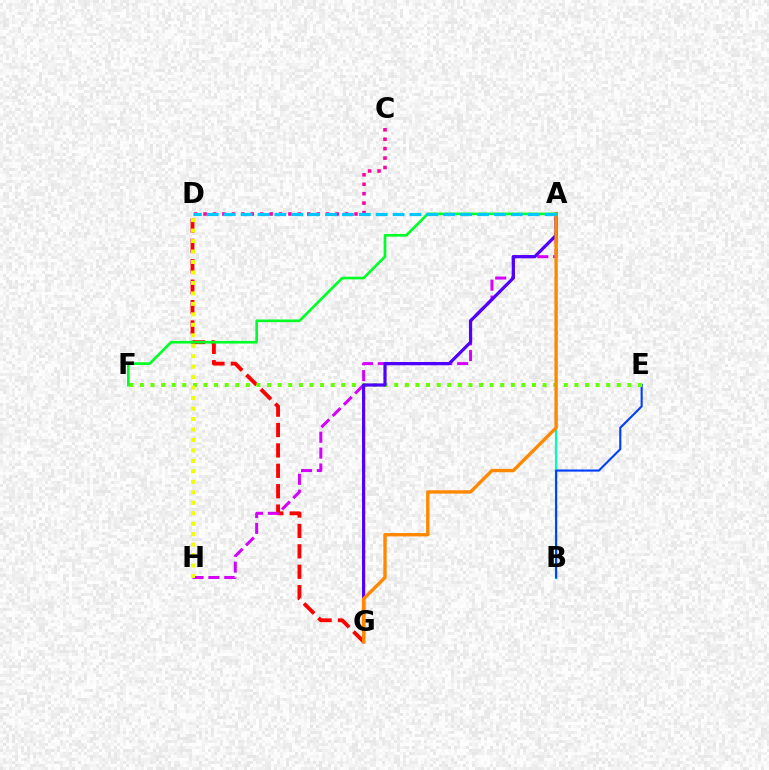{('A', 'B'): [{'color': '#00ffaf', 'line_style': 'solid', 'thickness': 1.59}], ('B', 'E'): [{'color': '#003fff', 'line_style': 'solid', 'thickness': 1.52}], ('D', 'G'): [{'color': '#ff0000', 'line_style': 'dashed', 'thickness': 2.77}], ('A', 'H'): [{'color': '#d600ff', 'line_style': 'dashed', 'thickness': 2.16}], ('E', 'F'): [{'color': '#66ff00', 'line_style': 'dotted', 'thickness': 2.88}], ('A', 'G'): [{'color': '#4f00ff', 'line_style': 'solid', 'thickness': 2.3}, {'color': '#ff8800', 'line_style': 'solid', 'thickness': 2.42}], ('A', 'F'): [{'color': '#00ff27', 'line_style': 'solid', 'thickness': 1.92}], ('C', 'D'): [{'color': '#ff00a0', 'line_style': 'dotted', 'thickness': 2.56}], ('D', 'H'): [{'color': '#eeff00', 'line_style': 'dotted', 'thickness': 2.84}], ('A', 'D'): [{'color': '#00c7ff', 'line_style': 'dashed', 'thickness': 2.29}]}